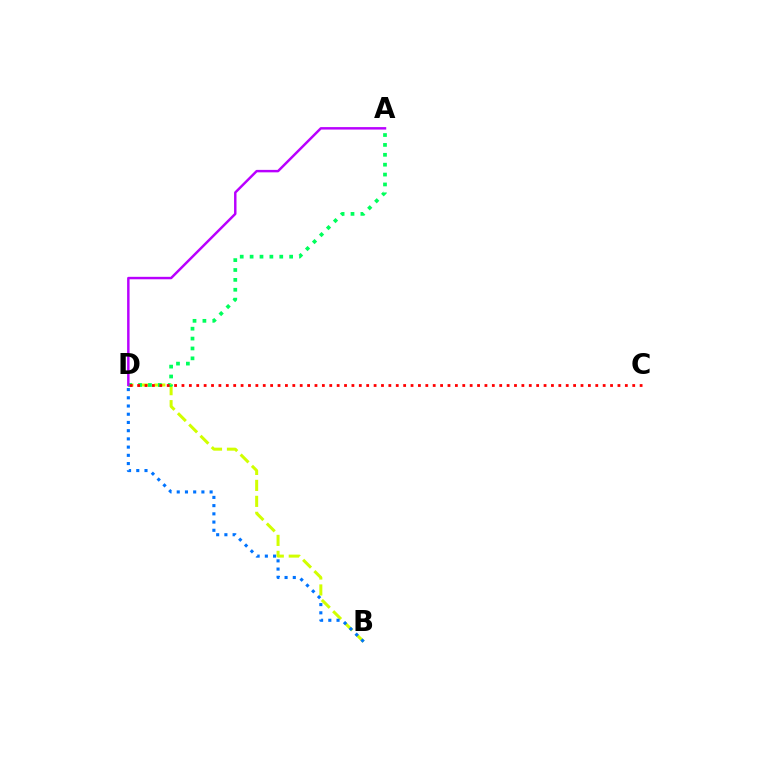{('B', 'D'): [{'color': '#d1ff00', 'line_style': 'dashed', 'thickness': 2.17}, {'color': '#0074ff', 'line_style': 'dotted', 'thickness': 2.23}], ('A', 'D'): [{'color': '#00ff5c', 'line_style': 'dotted', 'thickness': 2.69}, {'color': '#b900ff', 'line_style': 'solid', 'thickness': 1.77}], ('C', 'D'): [{'color': '#ff0000', 'line_style': 'dotted', 'thickness': 2.01}]}